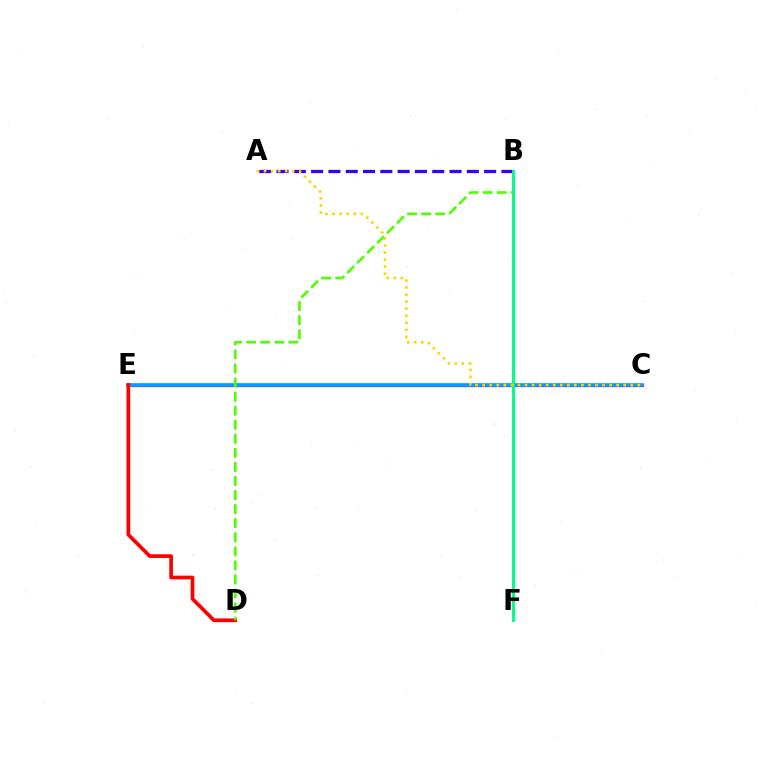{('C', 'E'): [{'color': '#ff00ed', 'line_style': 'solid', 'thickness': 2.39}, {'color': '#009eff', 'line_style': 'solid', 'thickness': 2.6}], ('A', 'B'): [{'color': '#3700ff', 'line_style': 'dashed', 'thickness': 2.35}], ('D', 'E'): [{'color': '#ff0000', 'line_style': 'solid', 'thickness': 2.67}], ('B', 'D'): [{'color': '#4fff00', 'line_style': 'dashed', 'thickness': 1.91}], ('B', 'F'): [{'color': '#00ff86', 'line_style': 'solid', 'thickness': 2.14}], ('A', 'C'): [{'color': '#ffd500', 'line_style': 'dotted', 'thickness': 1.92}]}